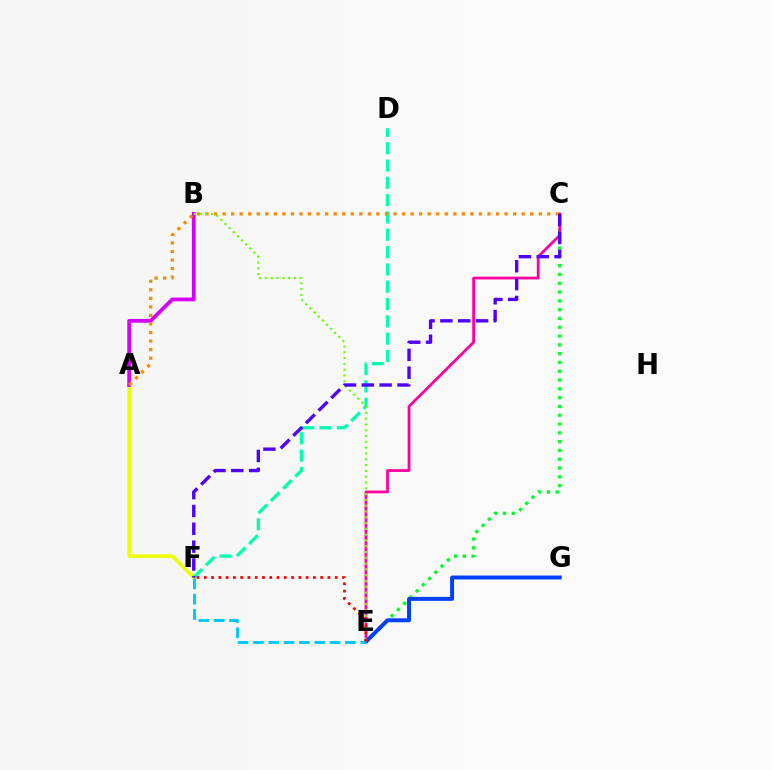{('C', 'E'): [{'color': '#00ff27', 'line_style': 'dotted', 'thickness': 2.39}, {'color': '#ff00a0', 'line_style': 'solid', 'thickness': 1.99}], ('A', 'F'): [{'color': '#eeff00', 'line_style': 'solid', 'thickness': 2.63}], ('D', 'F'): [{'color': '#00ffaf', 'line_style': 'dashed', 'thickness': 2.35}], ('A', 'B'): [{'color': '#d600ff', 'line_style': 'solid', 'thickness': 2.72}], ('A', 'C'): [{'color': '#ff8800', 'line_style': 'dotted', 'thickness': 2.32}], ('B', 'E'): [{'color': '#66ff00', 'line_style': 'dotted', 'thickness': 1.58}], ('E', 'G'): [{'color': '#003fff', 'line_style': 'solid', 'thickness': 2.83}], ('E', 'F'): [{'color': '#00c7ff', 'line_style': 'dashed', 'thickness': 2.08}, {'color': '#ff0000', 'line_style': 'dotted', 'thickness': 1.98}], ('C', 'F'): [{'color': '#4f00ff', 'line_style': 'dashed', 'thickness': 2.42}]}